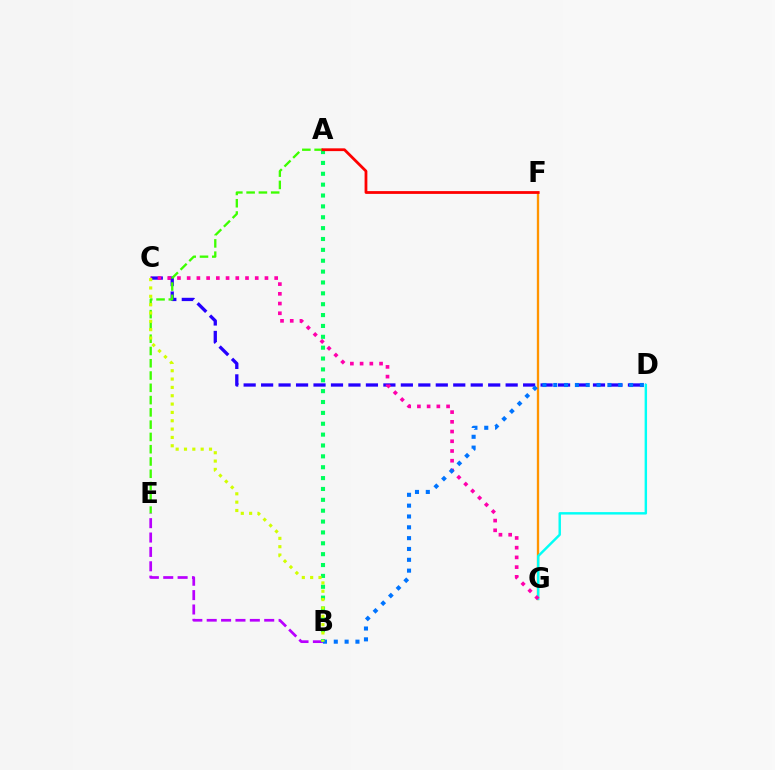{('C', 'D'): [{'color': '#2500ff', 'line_style': 'dashed', 'thickness': 2.37}], ('B', 'E'): [{'color': '#b900ff', 'line_style': 'dashed', 'thickness': 1.95}], ('F', 'G'): [{'color': '#ff9400', 'line_style': 'solid', 'thickness': 1.68}], ('D', 'G'): [{'color': '#00fff6', 'line_style': 'solid', 'thickness': 1.75}], ('C', 'G'): [{'color': '#ff00ac', 'line_style': 'dotted', 'thickness': 2.64}], ('A', 'E'): [{'color': '#3dff00', 'line_style': 'dashed', 'thickness': 1.67}], ('A', 'B'): [{'color': '#00ff5c', 'line_style': 'dotted', 'thickness': 2.95}], ('B', 'D'): [{'color': '#0074ff', 'line_style': 'dotted', 'thickness': 2.94}], ('B', 'C'): [{'color': '#d1ff00', 'line_style': 'dotted', 'thickness': 2.27}], ('A', 'F'): [{'color': '#ff0000', 'line_style': 'solid', 'thickness': 2.0}]}